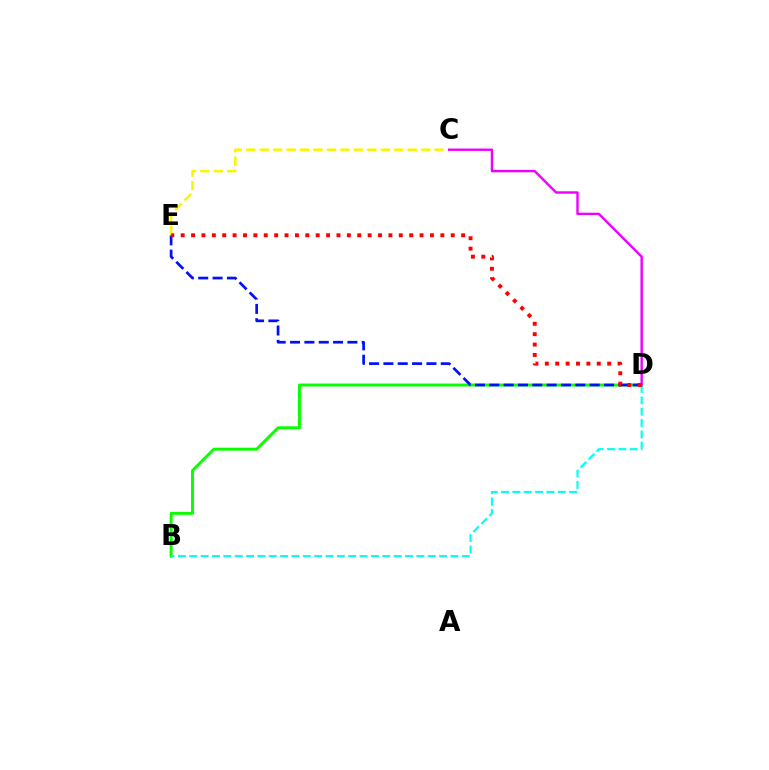{('B', 'D'): [{'color': '#08ff00', 'line_style': 'solid', 'thickness': 2.11}, {'color': '#00fff6', 'line_style': 'dashed', 'thickness': 1.54}], ('D', 'E'): [{'color': '#0010ff', 'line_style': 'dashed', 'thickness': 1.95}, {'color': '#ff0000', 'line_style': 'dotted', 'thickness': 2.82}], ('C', 'E'): [{'color': '#fcf500', 'line_style': 'dashed', 'thickness': 1.83}], ('C', 'D'): [{'color': '#ee00ff', 'line_style': 'solid', 'thickness': 1.73}]}